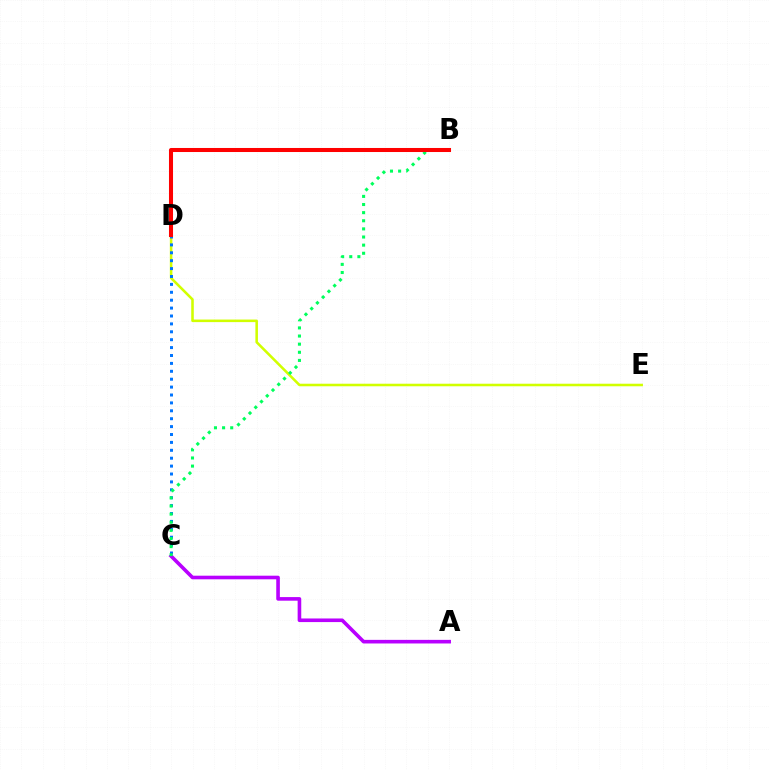{('D', 'E'): [{'color': '#d1ff00', 'line_style': 'solid', 'thickness': 1.84}], ('A', 'C'): [{'color': '#b900ff', 'line_style': 'solid', 'thickness': 2.6}], ('C', 'D'): [{'color': '#0074ff', 'line_style': 'dotted', 'thickness': 2.15}], ('B', 'C'): [{'color': '#00ff5c', 'line_style': 'dotted', 'thickness': 2.21}], ('B', 'D'): [{'color': '#ff0000', 'line_style': 'solid', 'thickness': 2.91}]}